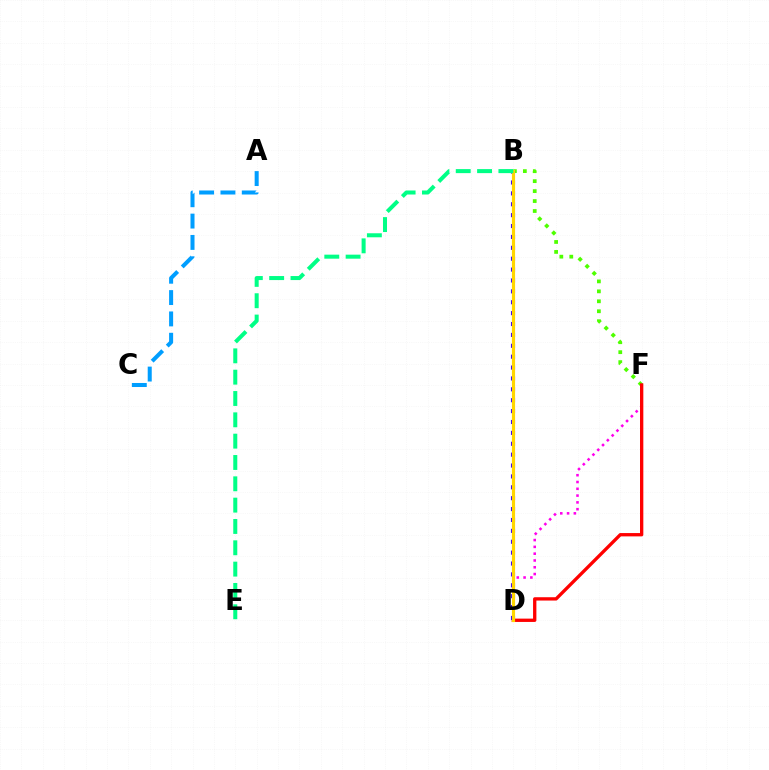{('B', 'F'): [{'color': '#4fff00', 'line_style': 'dotted', 'thickness': 2.7}], ('D', 'F'): [{'color': '#ff00ed', 'line_style': 'dotted', 'thickness': 1.85}, {'color': '#ff0000', 'line_style': 'solid', 'thickness': 2.39}], ('B', 'D'): [{'color': '#3700ff', 'line_style': 'dotted', 'thickness': 2.96}, {'color': '#ffd500', 'line_style': 'solid', 'thickness': 2.27}], ('A', 'C'): [{'color': '#009eff', 'line_style': 'dashed', 'thickness': 2.9}], ('B', 'E'): [{'color': '#00ff86', 'line_style': 'dashed', 'thickness': 2.9}]}